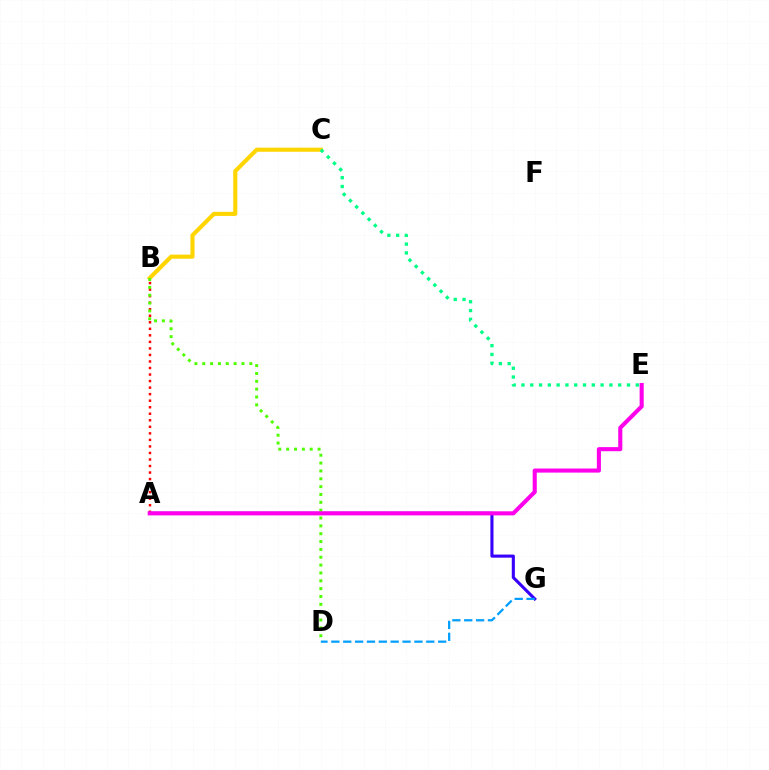{('A', 'B'): [{'color': '#ff0000', 'line_style': 'dotted', 'thickness': 1.78}], ('B', 'C'): [{'color': '#ffd500', 'line_style': 'solid', 'thickness': 2.95}], ('A', 'G'): [{'color': '#3700ff', 'line_style': 'solid', 'thickness': 2.23}], ('B', 'D'): [{'color': '#4fff00', 'line_style': 'dotted', 'thickness': 2.13}], ('D', 'G'): [{'color': '#009eff', 'line_style': 'dashed', 'thickness': 1.61}], ('A', 'E'): [{'color': '#ff00ed', 'line_style': 'solid', 'thickness': 2.94}], ('C', 'E'): [{'color': '#00ff86', 'line_style': 'dotted', 'thickness': 2.39}]}